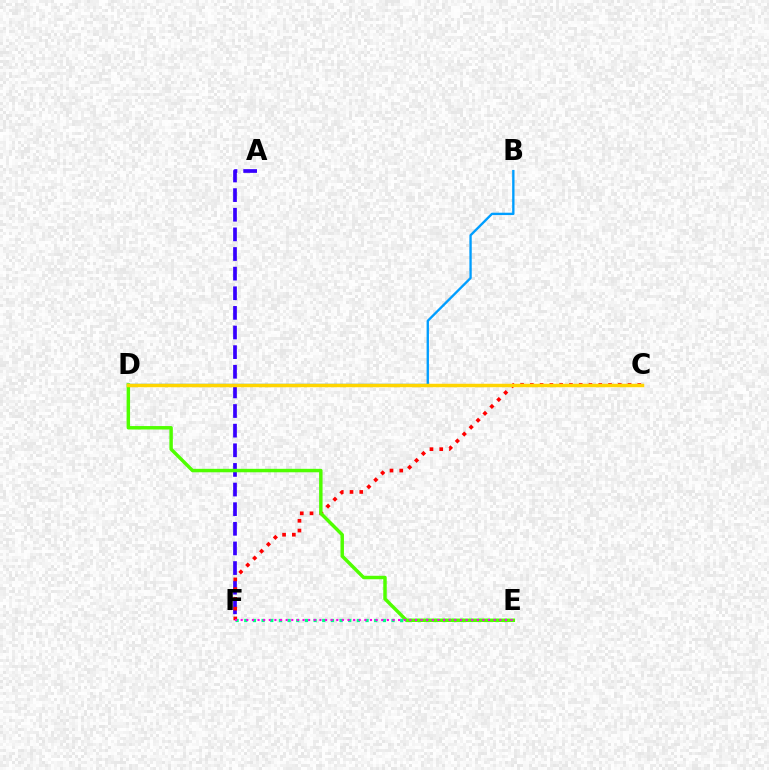{('E', 'F'): [{'color': '#00ff86', 'line_style': 'dotted', 'thickness': 2.35}, {'color': '#ff00ed', 'line_style': 'dotted', 'thickness': 1.53}], ('B', 'D'): [{'color': '#009eff', 'line_style': 'solid', 'thickness': 1.69}], ('A', 'F'): [{'color': '#3700ff', 'line_style': 'dashed', 'thickness': 2.67}], ('C', 'F'): [{'color': '#ff0000', 'line_style': 'dotted', 'thickness': 2.65}], ('D', 'E'): [{'color': '#4fff00', 'line_style': 'solid', 'thickness': 2.49}], ('C', 'D'): [{'color': '#ffd500', 'line_style': 'solid', 'thickness': 2.5}]}